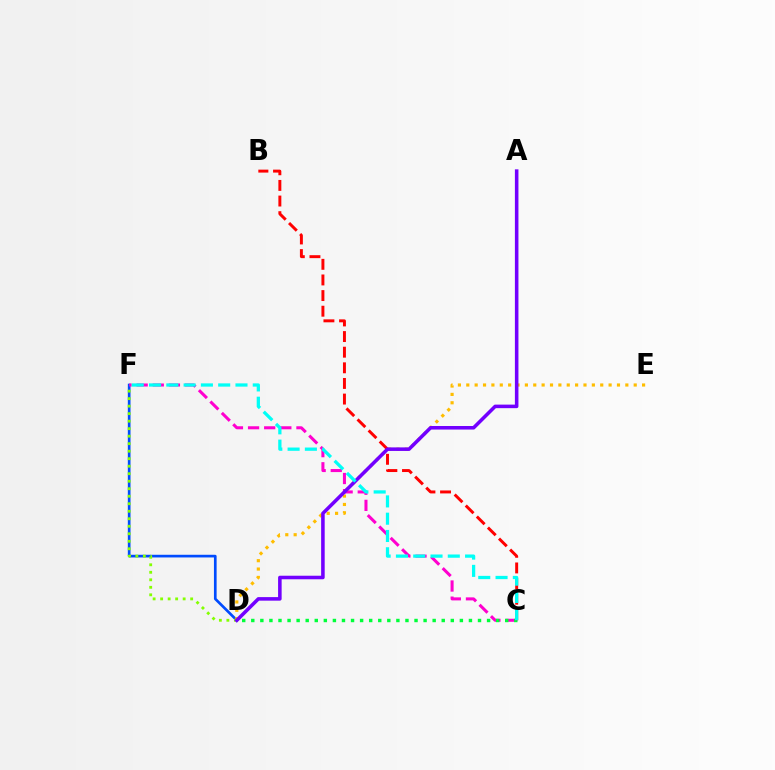{('D', 'F'): [{'color': '#004bff', 'line_style': 'solid', 'thickness': 1.93}, {'color': '#84ff00', 'line_style': 'dotted', 'thickness': 2.04}], ('C', 'F'): [{'color': '#ff00cf', 'line_style': 'dashed', 'thickness': 2.19}, {'color': '#00fff6', 'line_style': 'dashed', 'thickness': 2.35}], ('D', 'E'): [{'color': '#ffbd00', 'line_style': 'dotted', 'thickness': 2.27}], ('C', 'D'): [{'color': '#00ff39', 'line_style': 'dotted', 'thickness': 2.46}], ('B', 'C'): [{'color': '#ff0000', 'line_style': 'dashed', 'thickness': 2.12}], ('A', 'D'): [{'color': '#7200ff', 'line_style': 'solid', 'thickness': 2.56}]}